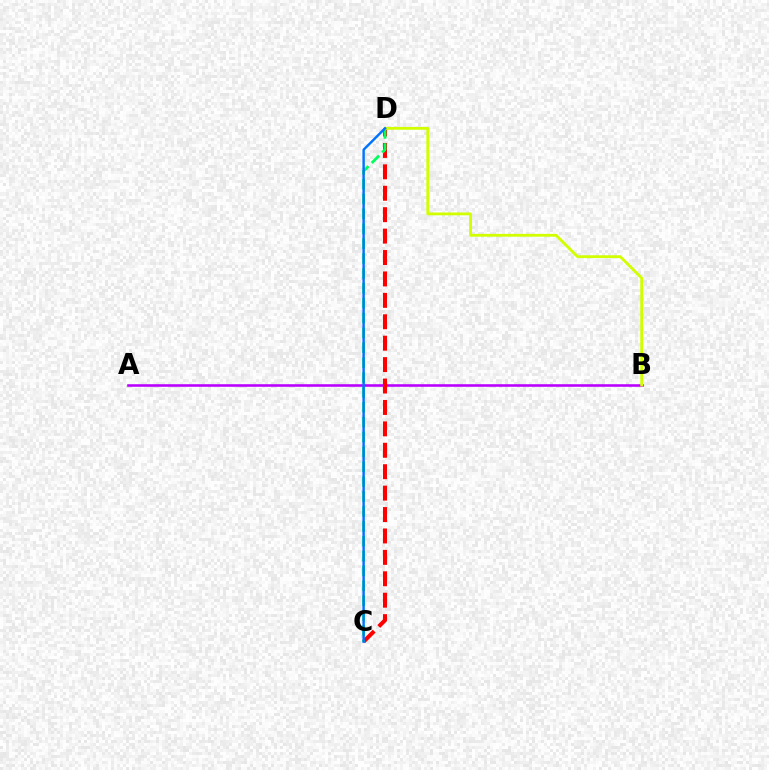{('A', 'B'): [{'color': '#b900ff', 'line_style': 'solid', 'thickness': 1.86}], ('C', 'D'): [{'color': '#ff0000', 'line_style': 'dashed', 'thickness': 2.91}, {'color': '#00ff5c', 'line_style': 'dashed', 'thickness': 2.02}, {'color': '#0074ff', 'line_style': 'solid', 'thickness': 1.75}], ('B', 'D'): [{'color': '#d1ff00', 'line_style': 'solid', 'thickness': 2.03}]}